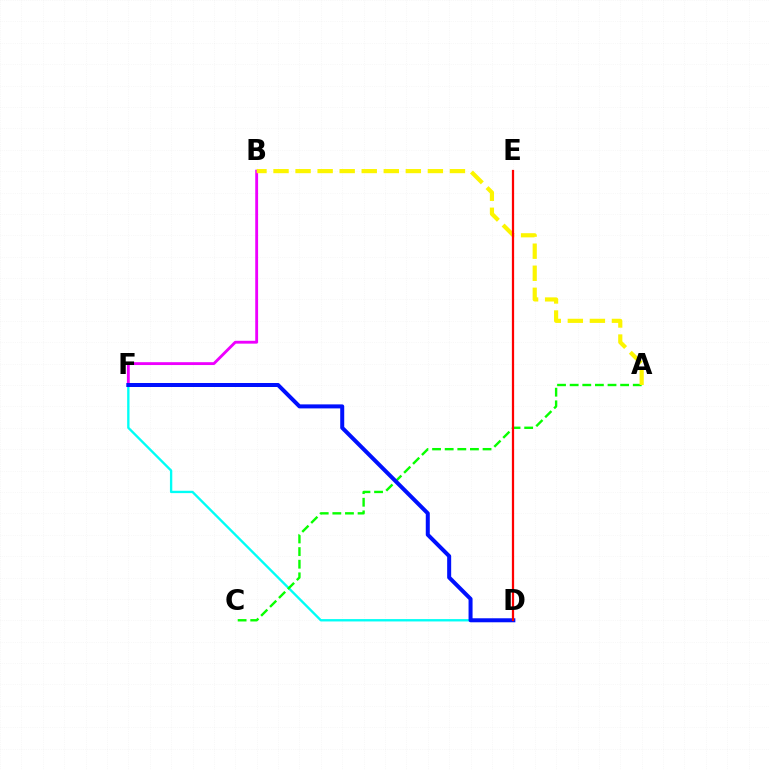{('B', 'F'): [{'color': '#ee00ff', 'line_style': 'solid', 'thickness': 2.05}], ('D', 'F'): [{'color': '#00fff6', 'line_style': 'solid', 'thickness': 1.69}, {'color': '#0010ff', 'line_style': 'solid', 'thickness': 2.89}], ('A', 'C'): [{'color': '#08ff00', 'line_style': 'dashed', 'thickness': 1.71}], ('A', 'B'): [{'color': '#fcf500', 'line_style': 'dashed', 'thickness': 3.0}], ('D', 'E'): [{'color': '#ff0000', 'line_style': 'solid', 'thickness': 1.61}]}